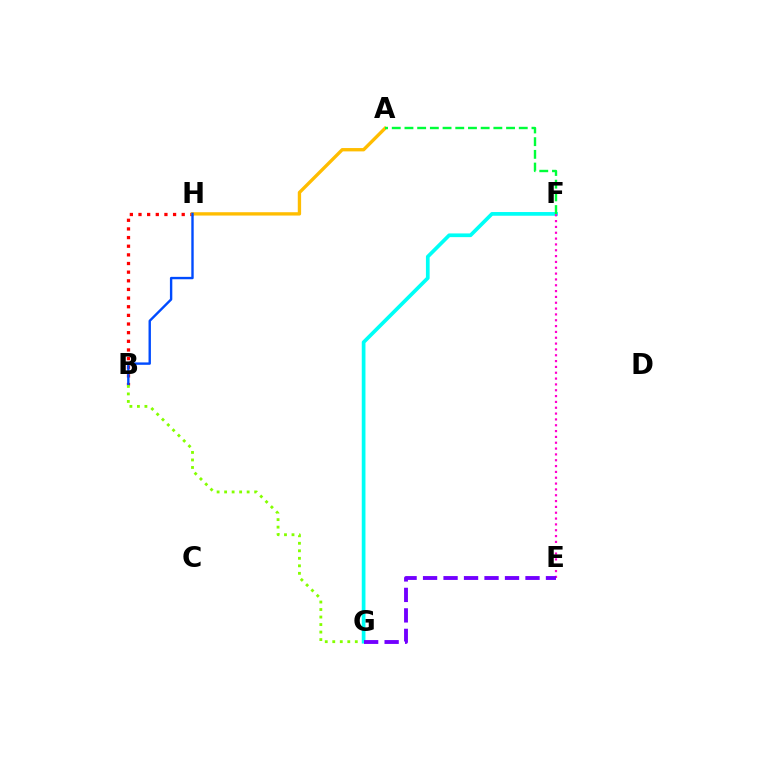{('B', 'H'): [{'color': '#ff0000', 'line_style': 'dotted', 'thickness': 2.35}, {'color': '#004bff', 'line_style': 'solid', 'thickness': 1.72}], ('A', 'H'): [{'color': '#ffbd00', 'line_style': 'solid', 'thickness': 2.4}], ('B', 'G'): [{'color': '#84ff00', 'line_style': 'dotted', 'thickness': 2.04}], ('F', 'G'): [{'color': '#00fff6', 'line_style': 'solid', 'thickness': 2.67}], ('E', 'F'): [{'color': '#ff00cf', 'line_style': 'dotted', 'thickness': 1.58}], ('E', 'G'): [{'color': '#7200ff', 'line_style': 'dashed', 'thickness': 2.78}], ('A', 'F'): [{'color': '#00ff39', 'line_style': 'dashed', 'thickness': 1.73}]}